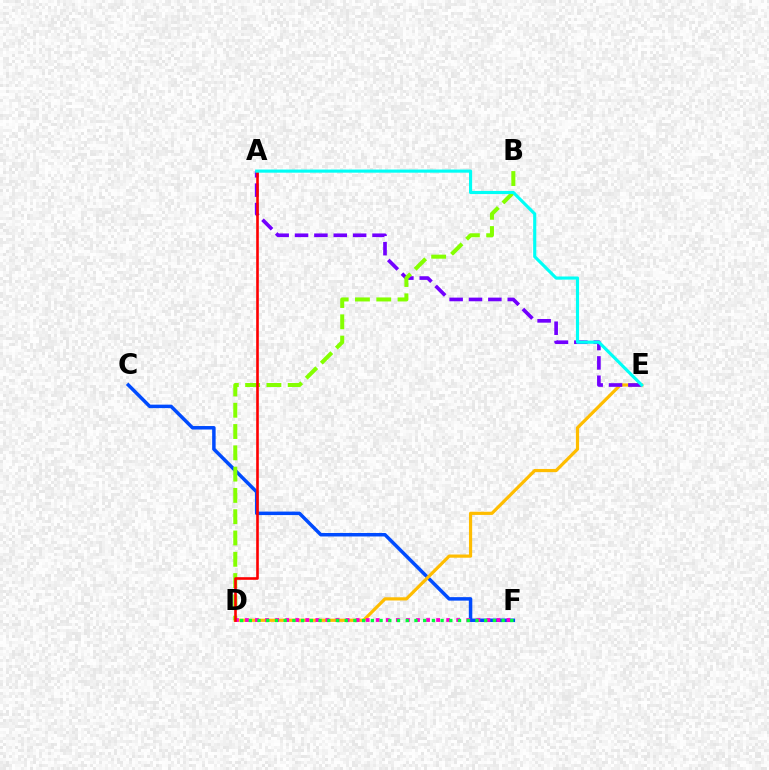{('C', 'F'): [{'color': '#004bff', 'line_style': 'solid', 'thickness': 2.51}], ('D', 'E'): [{'color': '#ffbd00', 'line_style': 'solid', 'thickness': 2.3}], ('A', 'E'): [{'color': '#7200ff', 'line_style': 'dashed', 'thickness': 2.63}, {'color': '#00fff6', 'line_style': 'solid', 'thickness': 2.25}], ('B', 'D'): [{'color': '#84ff00', 'line_style': 'dashed', 'thickness': 2.89}], ('D', 'F'): [{'color': '#ff00cf', 'line_style': 'dotted', 'thickness': 2.73}, {'color': '#00ff39', 'line_style': 'dotted', 'thickness': 2.37}], ('A', 'D'): [{'color': '#ff0000', 'line_style': 'solid', 'thickness': 1.89}]}